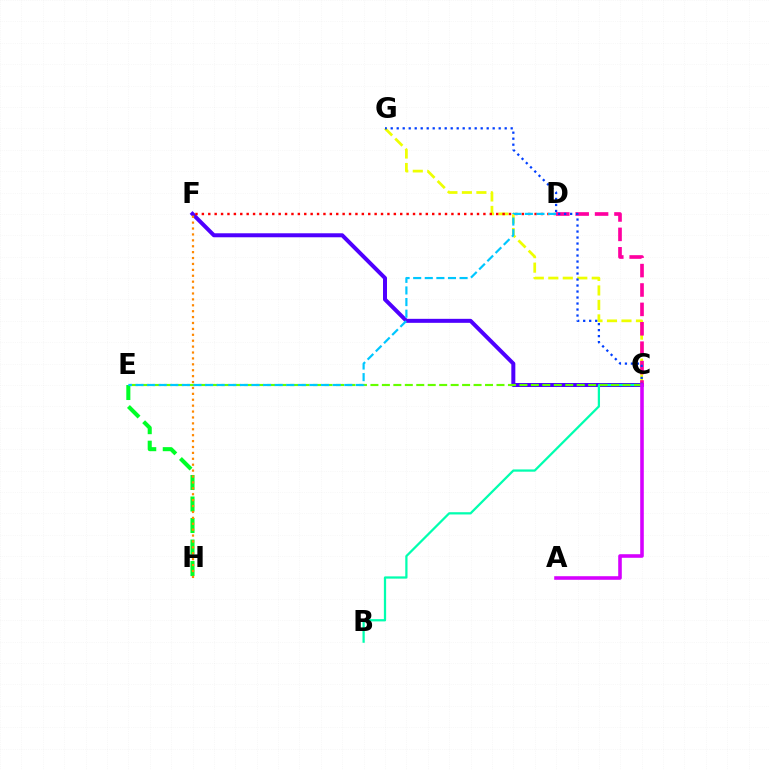{('C', 'F'): [{'color': '#4f00ff', 'line_style': 'solid', 'thickness': 2.88}], ('B', 'C'): [{'color': '#00ffaf', 'line_style': 'solid', 'thickness': 1.62}], ('C', 'G'): [{'color': '#eeff00', 'line_style': 'dashed', 'thickness': 1.97}, {'color': '#003fff', 'line_style': 'dotted', 'thickness': 1.63}], ('E', 'H'): [{'color': '#00ff27', 'line_style': 'dashed', 'thickness': 2.92}], ('F', 'H'): [{'color': '#ff8800', 'line_style': 'dotted', 'thickness': 1.6}], ('C', 'D'): [{'color': '#ff00a0', 'line_style': 'dashed', 'thickness': 2.64}], ('D', 'F'): [{'color': '#ff0000', 'line_style': 'dotted', 'thickness': 1.74}], ('C', 'E'): [{'color': '#66ff00', 'line_style': 'dashed', 'thickness': 1.56}], ('A', 'C'): [{'color': '#d600ff', 'line_style': 'solid', 'thickness': 2.57}], ('D', 'E'): [{'color': '#00c7ff', 'line_style': 'dashed', 'thickness': 1.58}]}